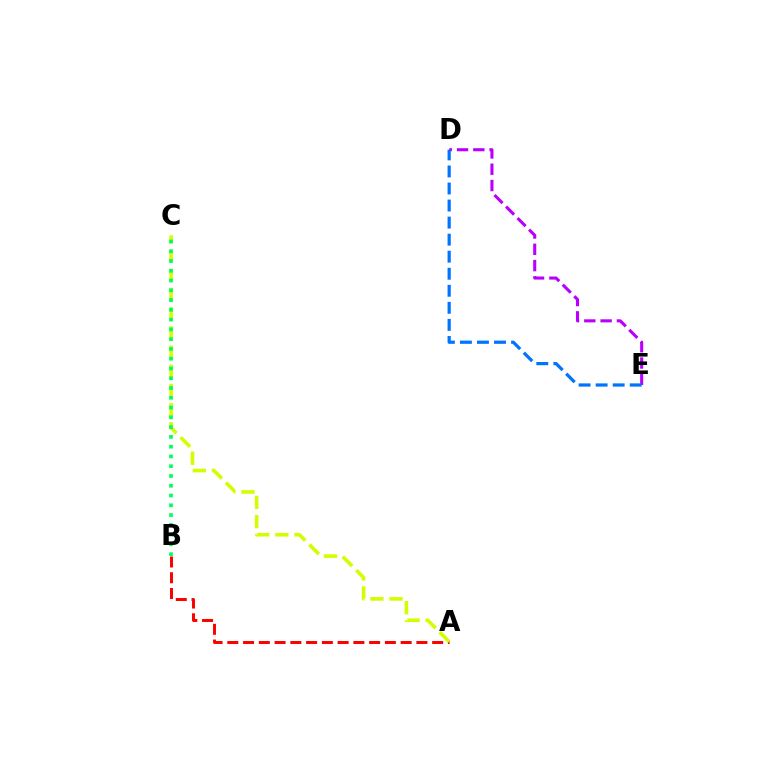{('D', 'E'): [{'color': '#b900ff', 'line_style': 'dashed', 'thickness': 2.21}, {'color': '#0074ff', 'line_style': 'dashed', 'thickness': 2.32}], ('A', 'B'): [{'color': '#ff0000', 'line_style': 'dashed', 'thickness': 2.14}], ('A', 'C'): [{'color': '#d1ff00', 'line_style': 'dashed', 'thickness': 2.6}], ('B', 'C'): [{'color': '#00ff5c', 'line_style': 'dotted', 'thickness': 2.66}]}